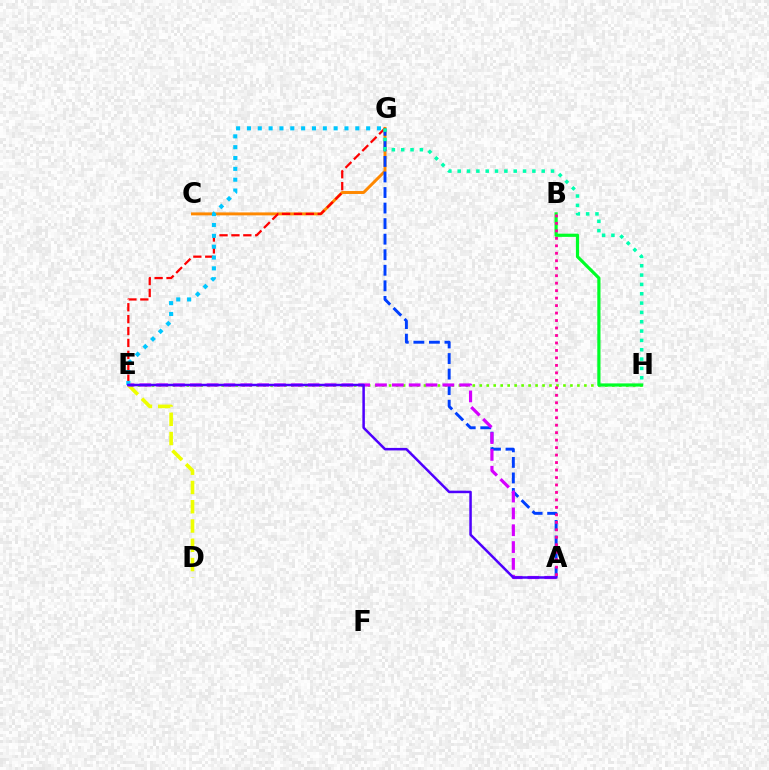{('D', 'E'): [{'color': '#eeff00', 'line_style': 'dashed', 'thickness': 2.62}], ('C', 'G'): [{'color': '#ff8800', 'line_style': 'solid', 'thickness': 2.13}], ('E', 'H'): [{'color': '#66ff00', 'line_style': 'dotted', 'thickness': 1.9}], ('A', 'G'): [{'color': '#003fff', 'line_style': 'dashed', 'thickness': 2.11}], ('A', 'E'): [{'color': '#d600ff', 'line_style': 'dashed', 'thickness': 2.29}, {'color': '#4f00ff', 'line_style': 'solid', 'thickness': 1.81}], ('E', 'G'): [{'color': '#ff0000', 'line_style': 'dashed', 'thickness': 1.62}, {'color': '#00c7ff', 'line_style': 'dotted', 'thickness': 2.94}], ('G', 'H'): [{'color': '#00ffaf', 'line_style': 'dotted', 'thickness': 2.54}], ('B', 'H'): [{'color': '#00ff27', 'line_style': 'solid', 'thickness': 2.3}], ('A', 'B'): [{'color': '#ff00a0', 'line_style': 'dotted', 'thickness': 2.03}]}